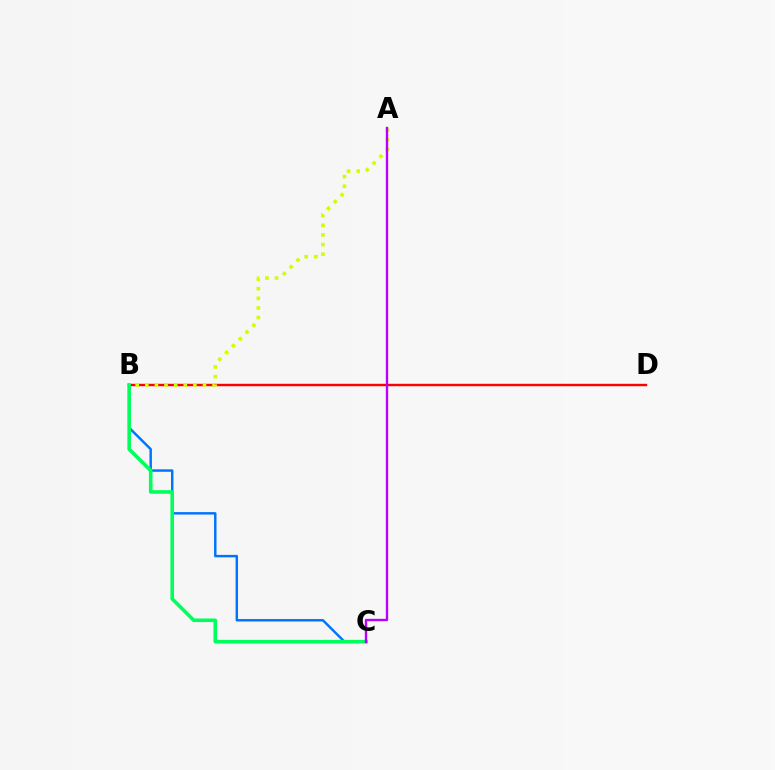{('B', 'C'): [{'color': '#0074ff', 'line_style': 'solid', 'thickness': 1.77}, {'color': '#00ff5c', 'line_style': 'solid', 'thickness': 2.58}], ('B', 'D'): [{'color': '#ff0000', 'line_style': 'solid', 'thickness': 1.74}], ('A', 'B'): [{'color': '#d1ff00', 'line_style': 'dotted', 'thickness': 2.61}], ('A', 'C'): [{'color': '#b900ff', 'line_style': 'solid', 'thickness': 1.71}]}